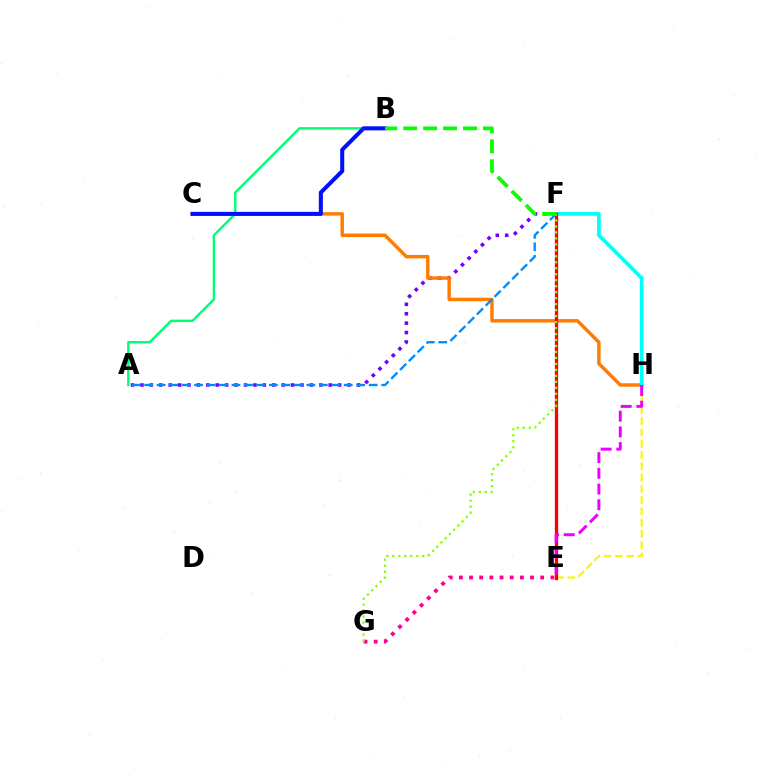{('E', 'H'): [{'color': '#fcf500', 'line_style': 'dashed', 'thickness': 1.53}, {'color': '#ee00ff', 'line_style': 'dashed', 'thickness': 2.13}], ('A', 'F'): [{'color': '#7200ff', 'line_style': 'dotted', 'thickness': 2.56}, {'color': '#008cff', 'line_style': 'dashed', 'thickness': 1.69}], ('E', 'G'): [{'color': '#ff0094', 'line_style': 'dotted', 'thickness': 2.76}], ('C', 'H'): [{'color': '#ff7c00', 'line_style': 'solid', 'thickness': 2.47}], ('F', 'H'): [{'color': '#00fff6', 'line_style': 'solid', 'thickness': 2.63}], ('E', 'F'): [{'color': '#ff0000', 'line_style': 'solid', 'thickness': 2.37}], ('A', 'B'): [{'color': '#00ff74', 'line_style': 'solid', 'thickness': 1.75}], ('B', 'C'): [{'color': '#0010ff', 'line_style': 'solid', 'thickness': 2.91}], ('F', 'G'): [{'color': '#84ff00', 'line_style': 'dotted', 'thickness': 1.62}], ('B', 'F'): [{'color': '#08ff00', 'line_style': 'dashed', 'thickness': 2.71}]}